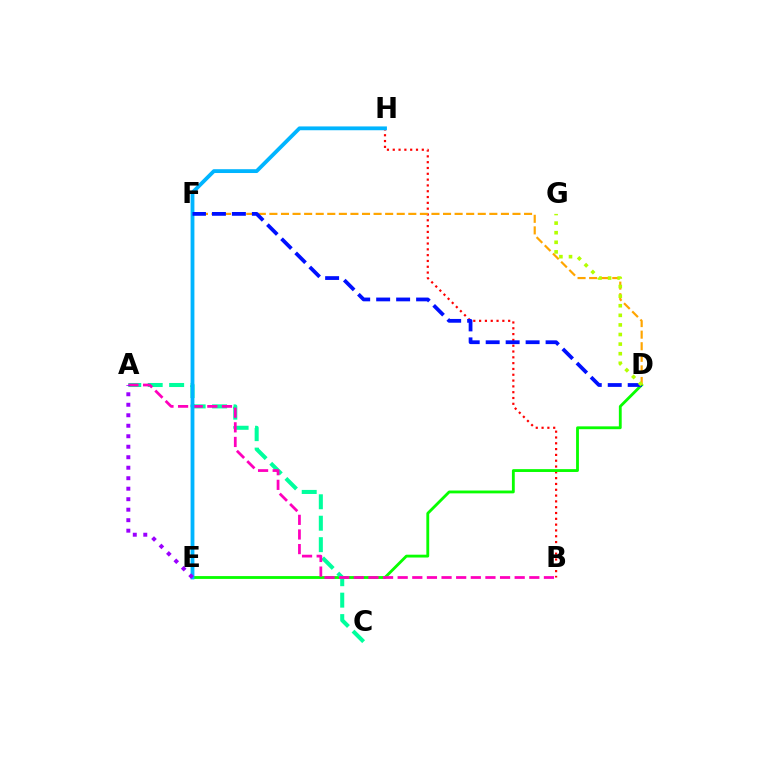{('B', 'H'): [{'color': '#ff0000', 'line_style': 'dotted', 'thickness': 1.58}], ('D', 'E'): [{'color': '#08ff00', 'line_style': 'solid', 'thickness': 2.04}], ('A', 'C'): [{'color': '#00ff9d', 'line_style': 'dashed', 'thickness': 2.91}], ('D', 'F'): [{'color': '#ffa500', 'line_style': 'dashed', 'thickness': 1.57}, {'color': '#0010ff', 'line_style': 'dashed', 'thickness': 2.71}], ('A', 'B'): [{'color': '#ff00bd', 'line_style': 'dashed', 'thickness': 1.99}], ('E', 'H'): [{'color': '#00b5ff', 'line_style': 'solid', 'thickness': 2.75}], ('A', 'E'): [{'color': '#9b00ff', 'line_style': 'dotted', 'thickness': 2.85}], ('D', 'G'): [{'color': '#b3ff00', 'line_style': 'dotted', 'thickness': 2.61}]}